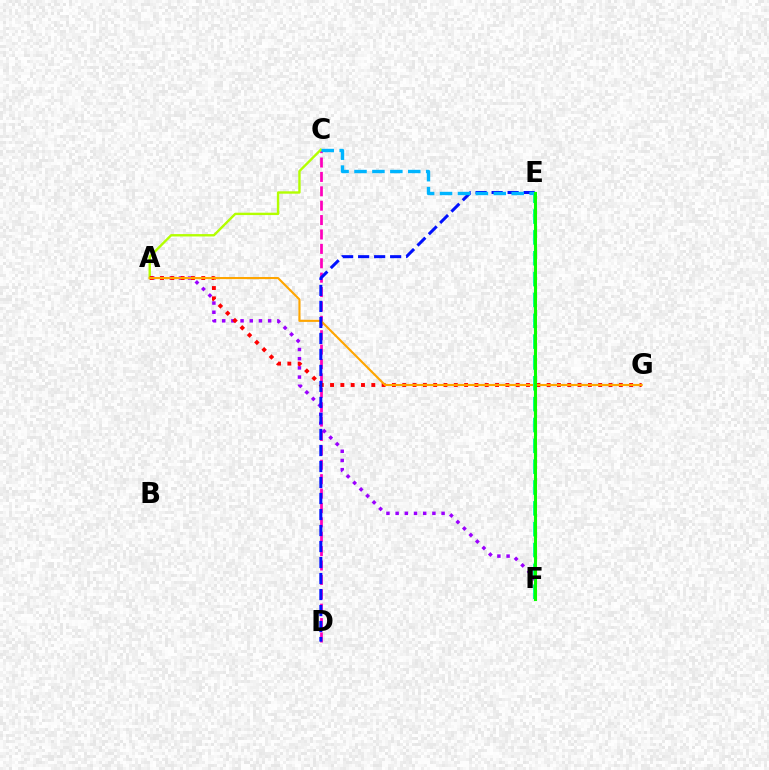{('C', 'D'): [{'color': '#ff00bd', 'line_style': 'dashed', 'thickness': 1.96}], ('A', 'F'): [{'color': '#9b00ff', 'line_style': 'dotted', 'thickness': 2.5}], ('A', 'C'): [{'color': '#b3ff00', 'line_style': 'solid', 'thickness': 1.71}], ('A', 'G'): [{'color': '#ff0000', 'line_style': 'dotted', 'thickness': 2.8}, {'color': '#ffa500', 'line_style': 'solid', 'thickness': 1.53}], ('E', 'F'): [{'color': '#00ff9d', 'line_style': 'dashed', 'thickness': 2.83}, {'color': '#08ff00', 'line_style': 'solid', 'thickness': 2.22}], ('D', 'E'): [{'color': '#0010ff', 'line_style': 'dashed', 'thickness': 2.17}], ('C', 'E'): [{'color': '#00b5ff', 'line_style': 'dashed', 'thickness': 2.43}]}